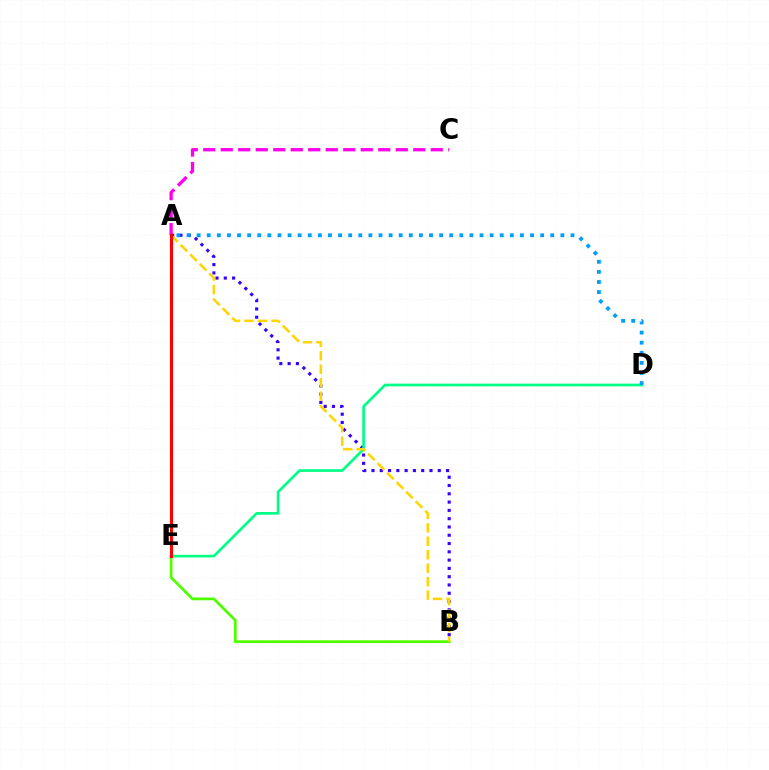{('A', 'B'): [{'color': '#3700ff', 'line_style': 'dotted', 'thickness': 2.25}, {'color': '#ffd500', 'line_style': 'dashed', 'thickness': 1.83}], ('D', 'E'): [{'color': '#00ff86', 'line_style': 'solid', 'thickness': 1.93}], ('B', 'E'): [{'color': '#4fff00', 'line_style': 'solid', 'thickness': 1.98}], ('A', 'D'): [{'color': '#009eff', 'line_style': 'dotted', 'thickness': 2.75}], ('A', 'C'): [{'color': '#ff00ed', 'line_style': 'dashed', 'thickness': 2.38}], ('A', 'E'): [{'color': '#ff0000', 'line_style': 'solid', 'thickness': 2.21}]}